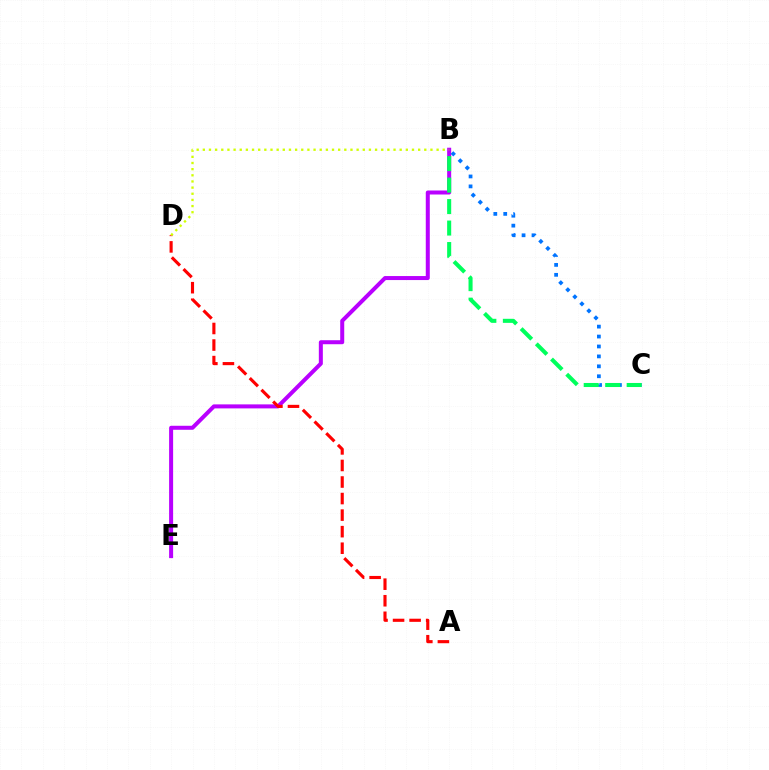{('B', 'E'): [{'color': '#b900ff', 'line_style': 'solid', 'thickness': 2.89}], ('B', 'C'): [{'color': '#0074ff', 'line_style': 'dotted', 'thickness': 2.7}, {'color': '#00ff5c', 'line_style': 'dashed', 'thickness': 2.92}], ('A', 'D'): [{'color': '#ff0000', 'line_style': 'dashed', 'thickness': 2.25}], ('B', 'D'): [{'color': '#d1ff00', 'line_style': 'dotted', 'thickness': 1.67}]}